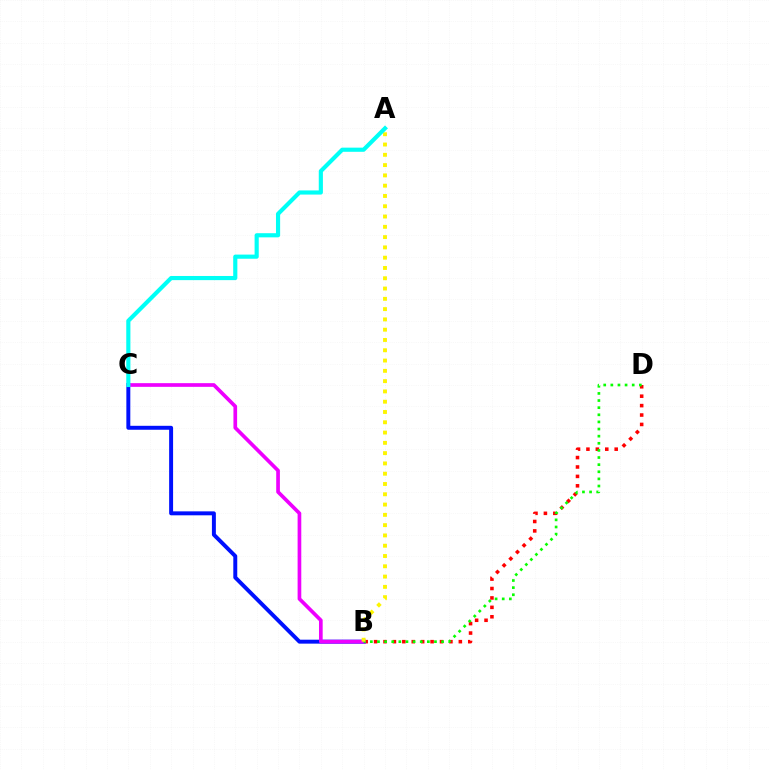{('B', 'D'): [{'color': '#ff0000', 'line_style': 'dotted', 'thickness': 2.56}, {'color': '#08ff00', 'line_style': 'dotted', 'thickness': 1.94}], ('B', 'C'): [{'color': '#0010ff', 'line_style': 'solid', 'thickness': 2.84}, {'color': '#ee00ff', 'line_style': 'solid', 'thickness': 2.65}], ('A', 'B'): [{'color': '#fcf500', 'line_style': 'dotted', 'thickness': 2.79}], ('A', 'C'): [{'color': '#00fff6', 'line_style': 'solid', 'thickness': 2.99}]}